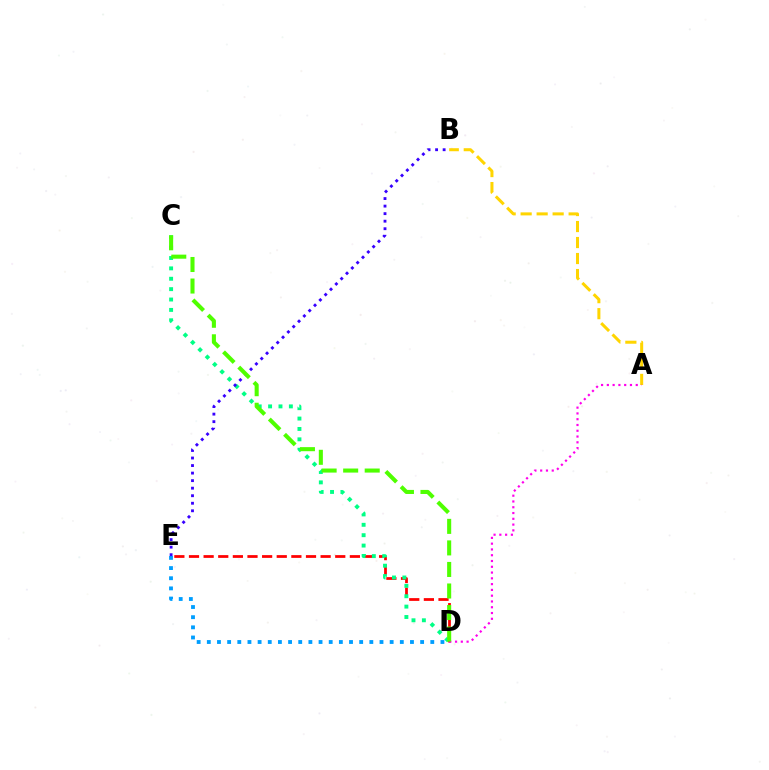{('D', 'E'): [{'color': '#ff0000', 'line_style': 'dashed', 'thickness': 1.99}, {'color': '#009eff', 'line_style': 'dotted', 'thickness': 2.76}], ('A', 'B'): [{'color': '#ffd500', 'line_style': 'dashed', 'thickness': 2.17}], ('C', 'D'): [{'color': '#00ff86', 'line_style': 'dotted', 'thickness': 2.82}, {'color': '#4fff00', 'line_style': 'dashed', 'thickness': 2.93}], ('B', 'E'): [{'color': '#3700ff', 'line_style': 'dotted', 'thickness': 2.05}], ('A', 'D'): [{'color': '#ff00ed', 'line_style': 'dotted', 'thickness': 1.57}]}